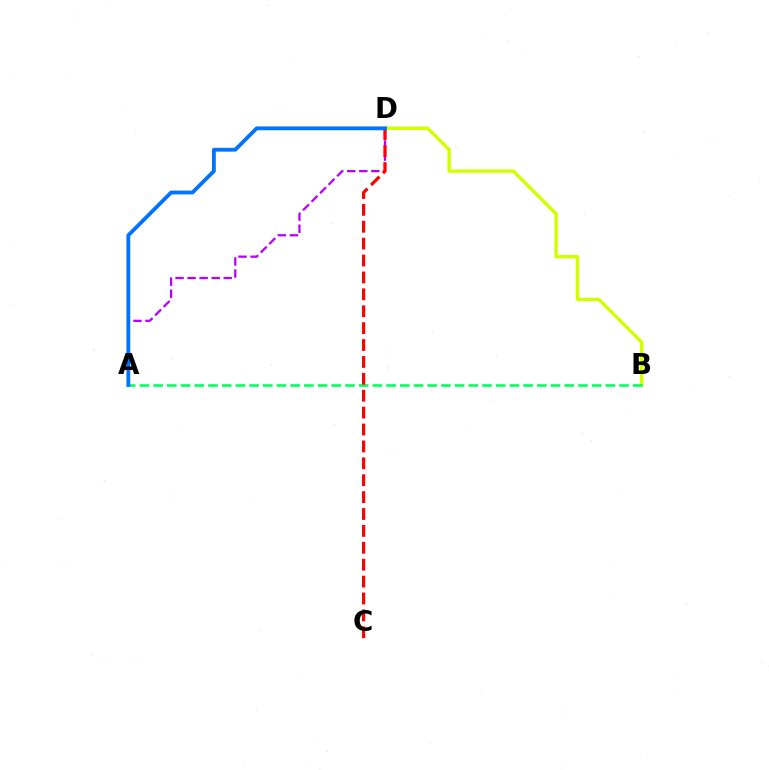{('A', 'D'): [{'color': '#b900ff', 'line_style': 'dashed', 'thickness': 1.64}, {'color': '#0074ff', 'line_style': 'solid', 'thickness': 2.75}], ('B', 'D'): [{'color': '#d1ff00', 'line_style': 'solid', 'thickness': 2.45}], ('A', 'B'): [{'color': '#00ff5c', 'line_style': 'dashed', 'thickness': 1.86}], ('C', 'D'): [{'color': '#ff0000', 'line_style': 'dashed', 'thickness': 2.3}]}